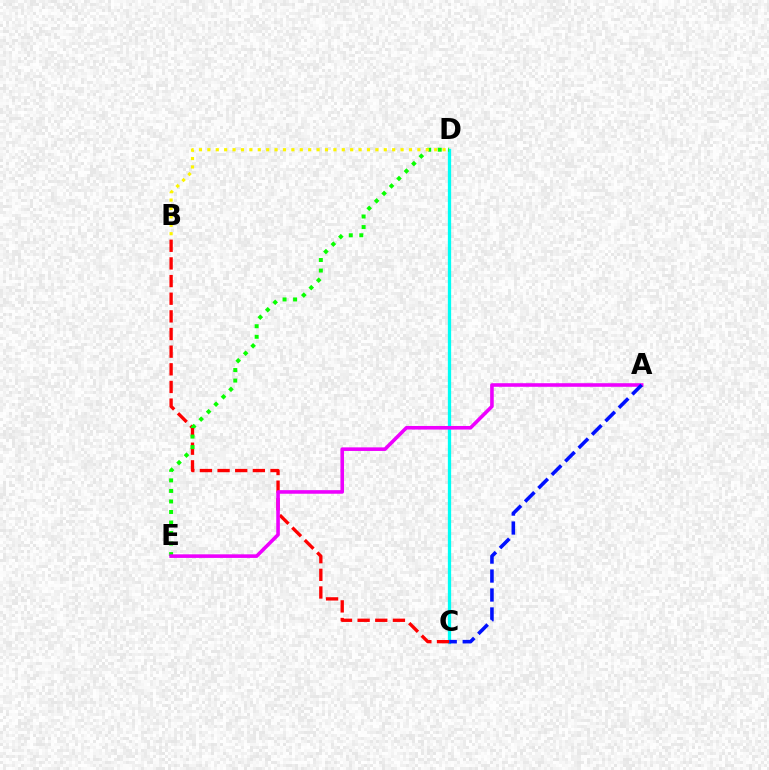{('C', 'D'): [{'color': '#00fff6', 'line_style': 'solid', 'thickness': 2.36}], ('B', 'C'): [{'color': '#ff0000', 'line_style': 'dashed', 'thickness': 2.4}], ('D', 'E'): [{'color': '#08ff00', 'line_style': 'dotted', 'thickness': 2.86}], ('A', 'E'): [{'color': '#ee00ff', 'line_style': 'solid', 'thickness': 2.58}], ('A', 'C'): [{'color': '#0010ff', 'line_style': 'dashed', 'thickness': 2.58}], ('B', 'D'): [{'color': '#fcf500', 'line_style': 'dotted', 'thickness': 2.28}]}